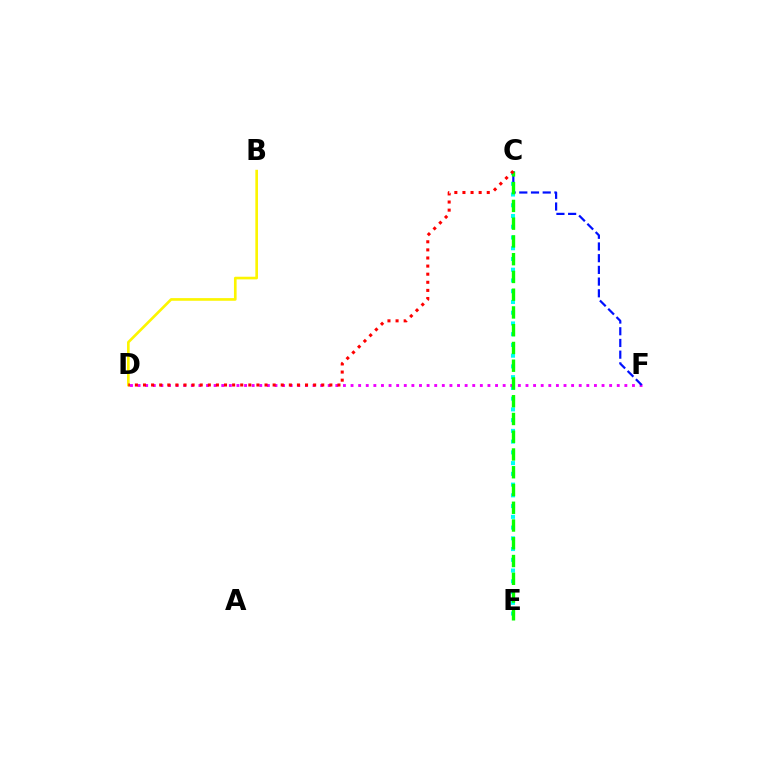{('B', 'D'): [{'color': '#fcf500', 'line_style': 'solid', 'thickness': 1.91}], ('C', 'E'): [{'color': '#00fff6', 'line_style': 'dotted', 'thickness': 2.92}, {'color': '#08ff00', 'line_style': 'dashed', 'thickness': 2.41}], ('D', 'F'): [{'color': '#ee00ff', 'line_style': 'dotted', 'thickness': 2.07}], ('C', 'F'): [{'color': '#0010ff', 'line_style': 'dashed', 'thickness': 1.59}], ('C', 'D'): [{'color': '#ff0000', 'line_style': 'dotted', 'thickness': 2.2}]}